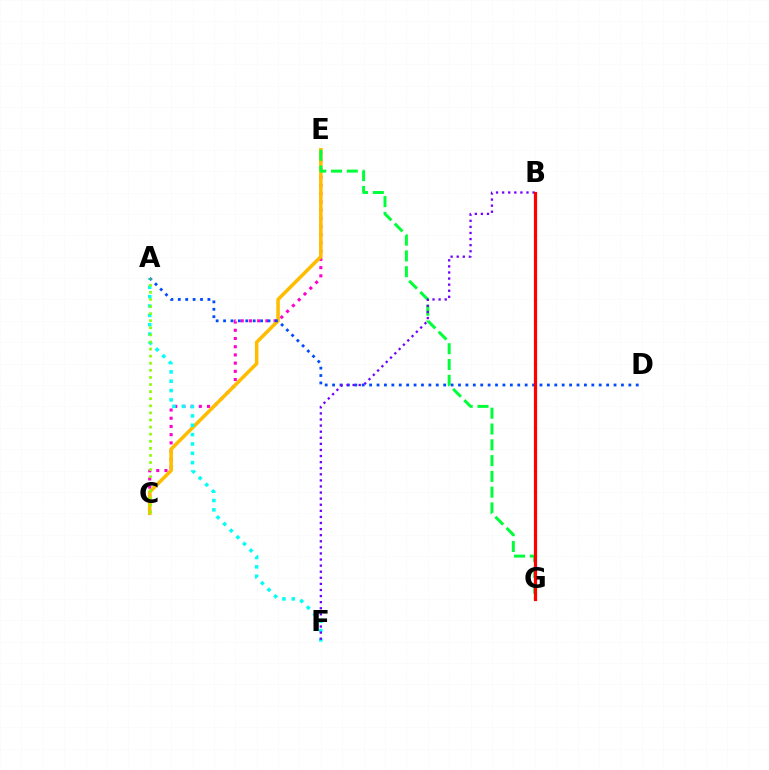{('C', 'E'): [{'color': '#ff00cf', 'line_style': 'dotted', 'thickness': 2.23}, {'color': '#ffbd00', 'line_style': 'solid', 'thickness': 2.56}], ('E', 'G'): [{'color': '#00ff39', 'line_style': 'dashed', 'thickness': 2.15}], ('A', 'F'): [{'color': '#00fff6', 'line_style': 'dotted', 'thickness': 2.54}], ('A', 'D'): [{'color': '#004bff', 'line_style': 'dotted', 'thickness': 2.01}], ('A', 'C'): [{'color': '#84ff00', 'line_style': 'dotted', 'thickness': 1.93}], ('B', 'F'): [{'color': '#7200ff', 'line_style': 'dotted', 'thickness': 1.65}], ('B', 'G'): [{'color': '#ff0000', 'line_style': 'solid', 'thickness': 2.31}]}